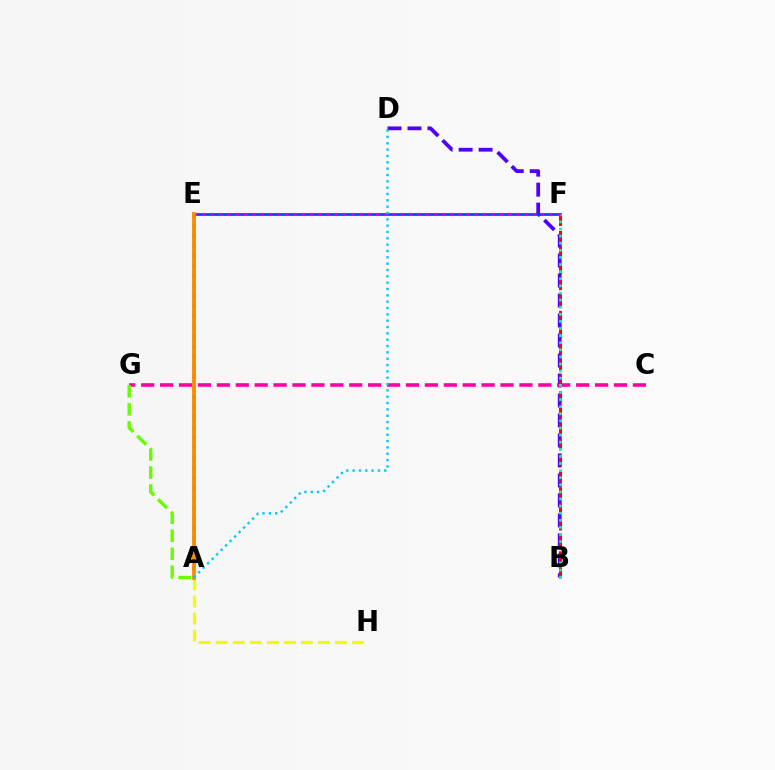{('B', 'D'): [{'color': '#4f00ff', 'line_style': 'dashed', 'thickness': 2.72}], ('E', 'F'): [{'color': '#003fff', 'line_style': 'solid', 'thickness': 1.93}, {'color': '#d600ff', 'line_style': 'dotted', 'thickness': 2.24}], ('C', 'G'): [{'color': '#ff00a0', 'line_style': 'dashed', 'thickness': 2.57}], ('B', 'F'): [{'color': '#ff0000', 'line_style': 'dashed', 'thickness': 2.18}, {'color': '#00ffaf', 'line_style': 'dotted', 'thickness': 1.93}], ('A', 'H'): [{'color': '#eeff00', 'line_style': 'dashed', 'thickness': 2.31}], ('A', 'E'): [{'color': '#00ff27', 'line_style': 'dotted', 'thickness': 2.74}, {'color': '#ff8800', 'line_style': 'solid', 'thickness': 2.71}], ('A', 'G'): [{'color': '#66ff00', 'line_style': 'dashed', 'thickness': 2.45}], ('A', 'D'): [{'color': '#00c7ff', 'line_style': 'dotted', 'thickness': 1.72}]}